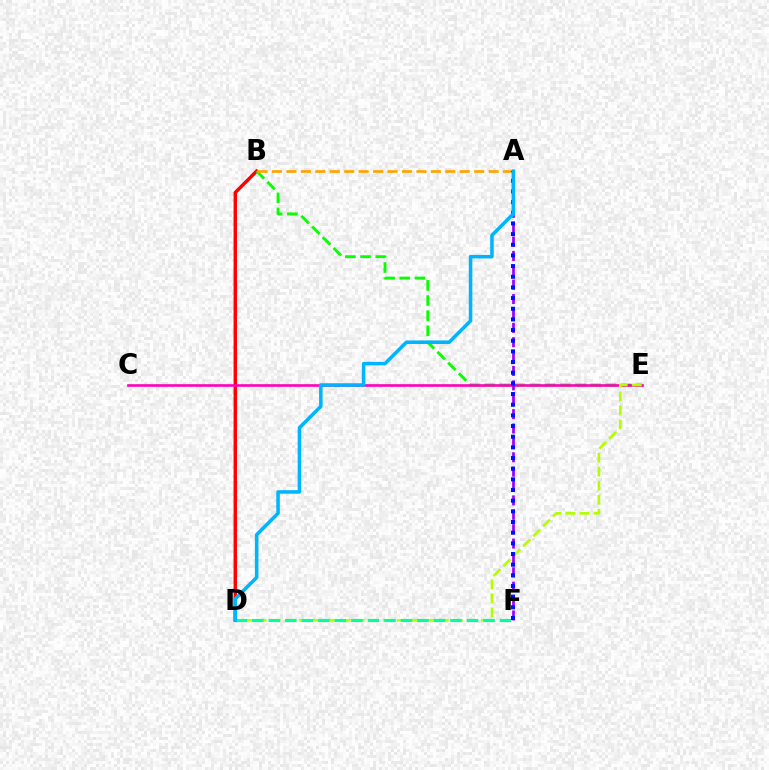{('B', 'D'): [{'color': '#ff0000', 'line_style': 'solid', 'thickness': 2.45}], ('B', 'E'): [{'color': '#08ff00', 'line_style': 'dashed', 'thickness': 2.06}], ('C', 'E'): [{'color': '#ff00bd', 'line_style': 'solid', 'thickness': 1.89}], ('A', 'B'): [{'color': '#ffa500', 'line_style': 'dashed', 'thickness': 1.96}], ('D', 'E'): [{'color': '#b3ff00', 'line_style': 'dashed', 'thickness': 1.9}], ('A', 'F'): [{'color': '#9b00ff', 'line_style': 'dashed', 'thickness': 1.95}, {'color': '#0010ff', 'line_style': 'dotted', 'thickness': 2.9}], ('D', 'F'): [{'color': '#00ff9d', 'line_style': 'dashed', 'thickness': 2.24}], ('A', 'D'): [{'color': '#00b5ff', 'line_style': 'solid', 'thickness': 2.55}]}